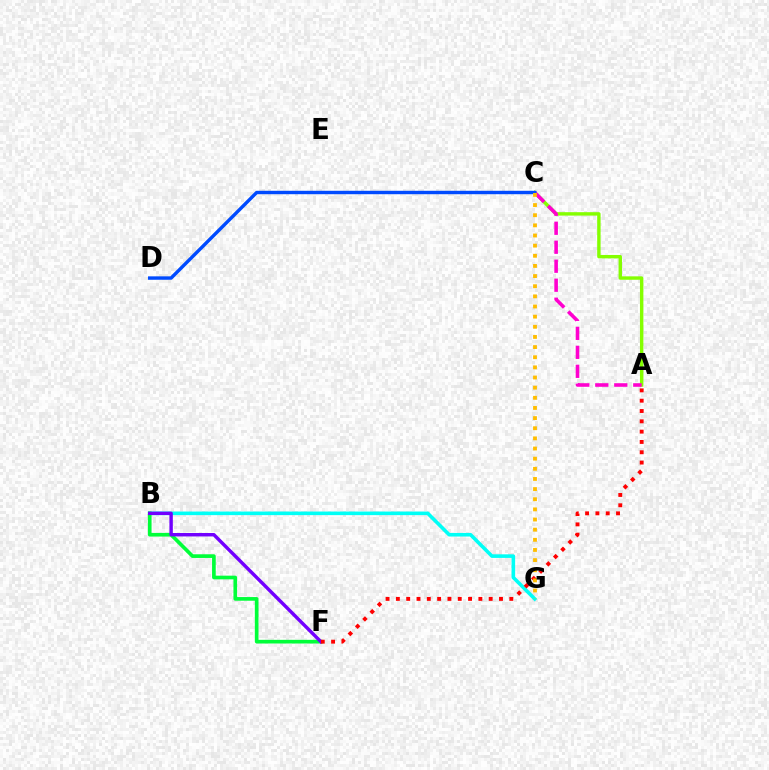{('B', 'G'): [{'color': '#00fff6', 'line_style': 'solid', 'thickness': 2.59}], ('B', 'F'): [{'color': '#00ff39', 'line_style': 'solid', 'thickness': 2.64}, {'color': '#7200ff', 'line_style': 'solid', 'thickness': 2.47}], ('A', 'C'): [{'color': '#84ff00', 'line_style': 'solid', 'thickness': 2.46}, {'color': '#ff00cf', 'line_style': 'dashed', 'thickness': 2.58}], ('C', 'D'): [{'color': '#004bff', 'line_style': 'solid', 'thickness': 2.46}], ('A', 'F'): [{'color': '#ff0000', 'line_style': 'dotted', 'thickness': 2.8}], ('C', 'G'): [{'color': '#ffbd00', 'line_style': 'dotted', 'thickness': 2.76}]}